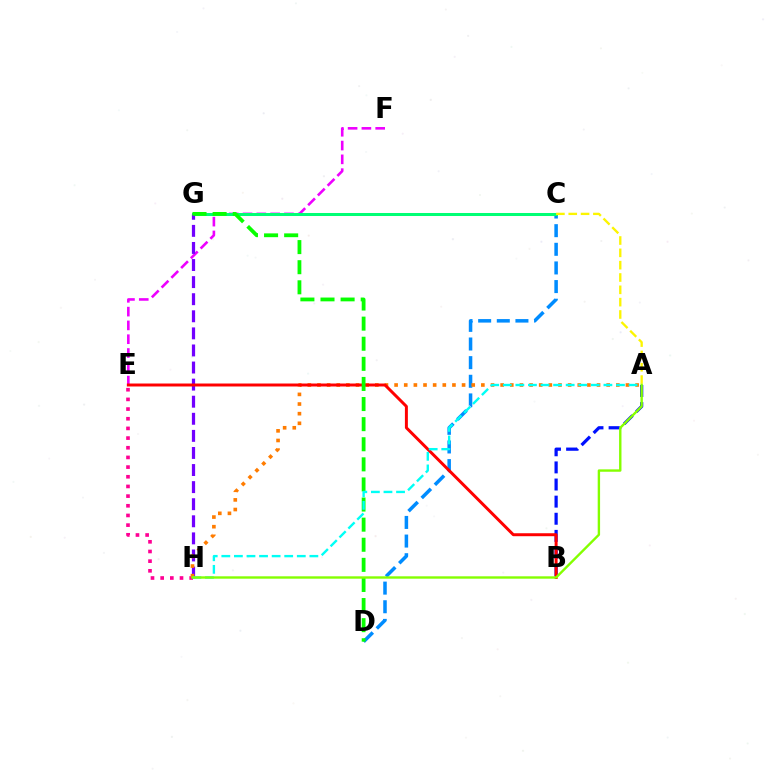{('E', 'F'): [{'color': '#ee00ff', 'line_style': 'dashed', 'thickness': 1.87}], ('E', 'H'): [{'color': '#ff0094', 'line_style': 'dotted', 'thickness': 2.63}], ('C', 'D'): [{'color': '#008cff', 'line_style': 'dashed', 'thickness': 2.53}], ('C', 'G'): [{'color': '#00ff74', 'line_style': 'solid', 'thickness': 2.17}], ('G', 'H'): [{'color': '#7200ff', 'line_style': 'dashed', 'thickness': 2.32}], ('A', 'H'): [{'color': '#ff7c00', 'line_style': 'dotted', 'thickness': 2.62}, {'color': '#00fff6', 'line_style': 'dashed', 'thickness': 1.71}, {'color': '#84ff00', 'line_style': 'solid', 'thickness': 1.72}], ('A', 'B'): [{'color': '#0010ff', 'line_style': 'dashed', 'thickness': 2.33}], ('B', 'E'): [{'color': '#ff0000', 'line_style': 'solid', 'thickness': 2.14}], ('A', 'C'): [{'color': '#fcf500', 'line_style': 'dashed', 'thickness': 1.67}], ('D', 'G'): [{'color': '#08ff00', 'line_style': 'dashed', 'thickness': 2.73}]}